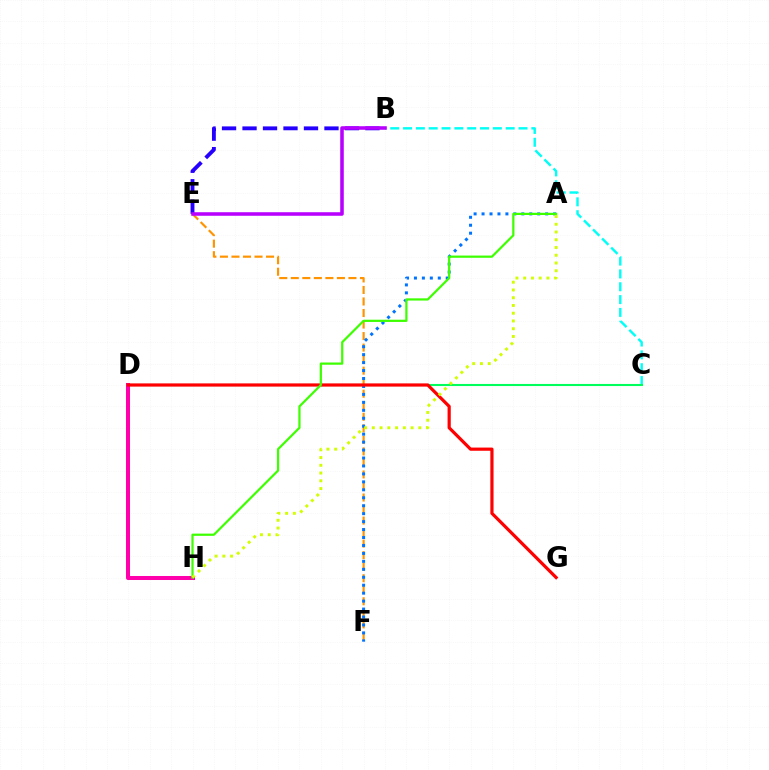{('B', 'C'): [{'color': '#00fff6', 'line_style': 'dashed', 'thickness': 1.74}], ('B', 'E'): [{'color': '#2500ff', 'line_style': 'dashed', 'thickness': 2.78}, {'color': '#b900ff', 'line_style': 'solid', 'thickness': 2.55}], ('D', 'H'): [{'color': '#ff00ac', 'line_style': 'solid', 'thickness': 2.89}], ('E', 'F'): [{'color': '#ff9400', 'line_style': 'dashed', 'thickness': 1.57}], ('A', 'F'): [{'color': '#0074ff', 'line_style': 'dotted', 'thickness': 2.16}], ('C', 'D'): [{'color': '#00ff5c', 'line_style': 'solid', 'thickness': 1.5}], ('D', 'G'): [{'color': '#ff0000', 'line_style': 'solid', 'thickness': 2.3}], ('A', 'H'): [{'color': '#3dff00', 'line_style': 'solid', 'thickness': 1.6}, {'color': '#d1ff00', 'line_style': 'dotted', 'thickness': 2.11}]}